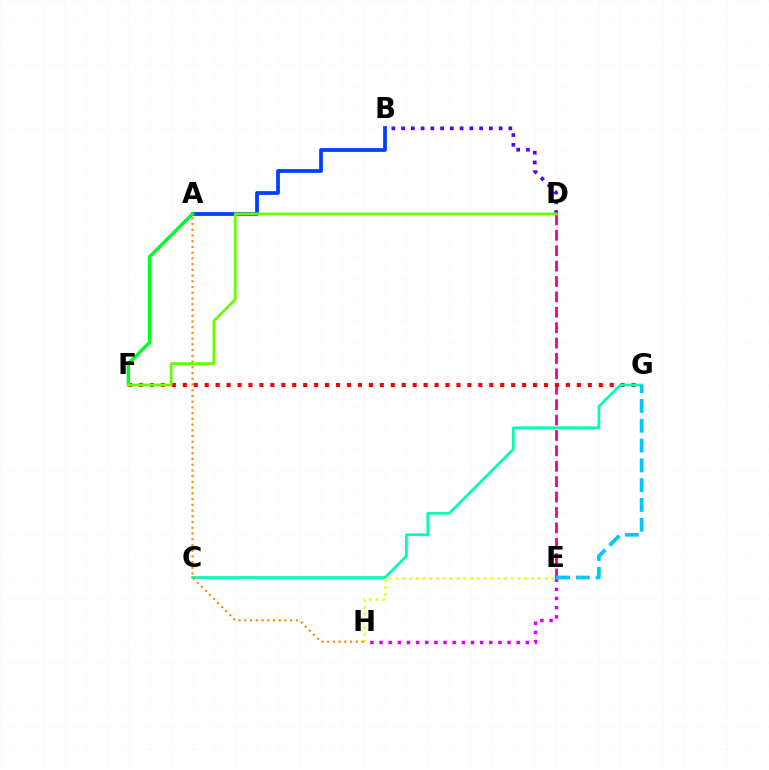{('E', 'H'): [{'color': '#d600ff', 'line_style': 'dotted', 'thickness': 2.48}, {'color': '#eeff00', 'line_style': 'dotted', 'thickness': 1.84}], ('B', 'D'): [{'color': '#4f00ff', 'line_style': 'dotted', 'thickness': 2.65}], ('D', 'E'): [{'color': '#ff00a0', 'line_style': 'dashed', 'thickness': 2.09}], ('A', 'B'): [{'color': '#003fff', 'line_style': 'solid', 'thickness': 2.71}], ('F', 'G'): [{'color': '#ff0000', 'line_style': 'dotted', 'thickness': 2.97}], ('C', 'G'): [{'color': '#00ffaf', 'line_style': 'solid', 'thickness': 1.96}], ('A', 'F'): [{'color': '#00ff27', 'line_style': 'solid', 'thickness': 2.46}], ('E', 'G'): [{'color': '#00c7ff', 'line_style': 'dashed', 'thickness': 2.69}], ('D', 'F'): [{'color': '#66ff00', 'line_style': 'solid', 'thickness': 2.01}], ('A', 'H'): [{'color': '#ff8800', 'line_style': 'dotted', 'thickness': 1.56}]}